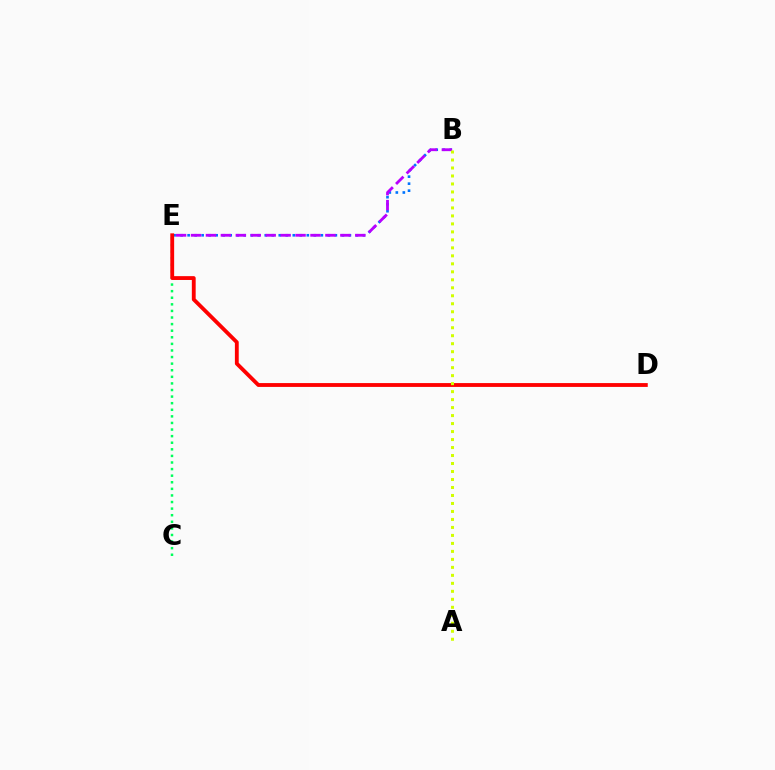{('C', 'E'): [{'color': '#00ff5c', 'line_style': 'dotted', 'thickness': 1.79}], ('B', 'E'): [{'color': '#0074ff', 'line_style': 'dotted', 'thickness': 1.91}, {'color': '#b900ff', 'line_style': 'dashed', 'thickness': 2.03}], ('D', 'E'): [{'color': '#ff0000', 'line_style': 'solid', 'thickness': 2.76}], ('A', 'B'): [{'color': '#d1ff00', 'line_style': 'dotted', 'thickness': 2.17}]}